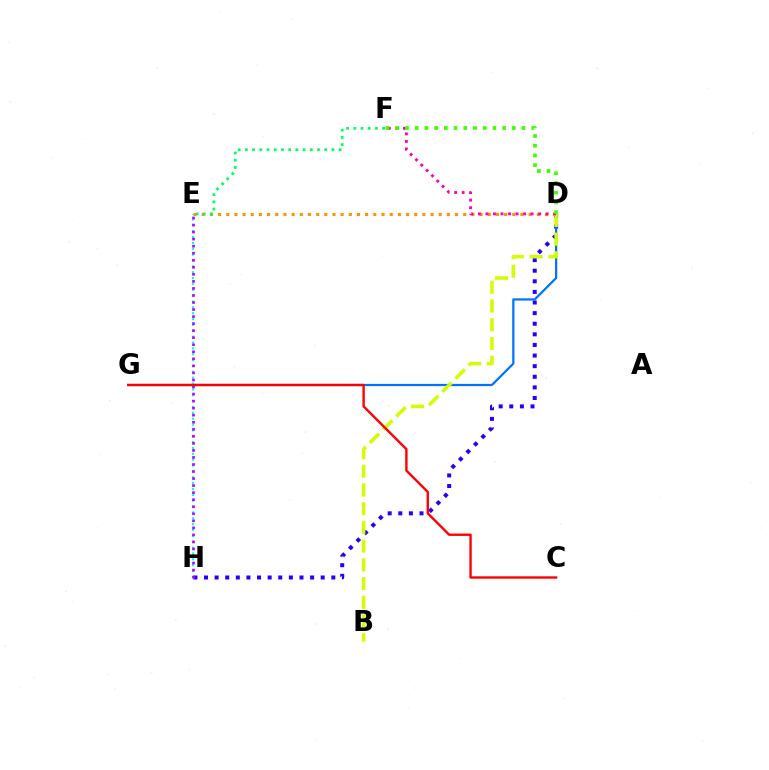{('D', 'H'): [{'color': '#2500ff', 'line_style': 'dotted', 'thickness': 2.88}], ('D', 'E'): [{'color': '#ff9400', 'line_style': 'dotted', 'thickness': 2.22}], ('D', 'G'): [{'color': '#0074ff', 'line_style': 'solid', 'thickness': 1.61}], ('E', 'H'): [{'color': '#00fff6', 'line_style': 'dotted', 'thickness': 1.59}, {'color': '#b900ff', 'line_style': 'dotted', 'thickness': 1.91}], ('B', 'D'): [{'color': '#d1ff00', 'line_style': 'dashed', 'thickness': 2.54}], ('E', 'F'): [{'color': '#00ff5c', 'line_style': 'dotted', 'thickness': 1.96}], ('D', 'F'): [{'color': '#ff00ac', 'line_style': 'dotted', 'thickness': 2.05}, {'color': '#3dff00', 'line_style': 'dotted', 'thickness': 2.64}], ('C', 'G'): [{'color': '#ff0000', 'line_style': 'solid', 'thickness': 1.71}]}